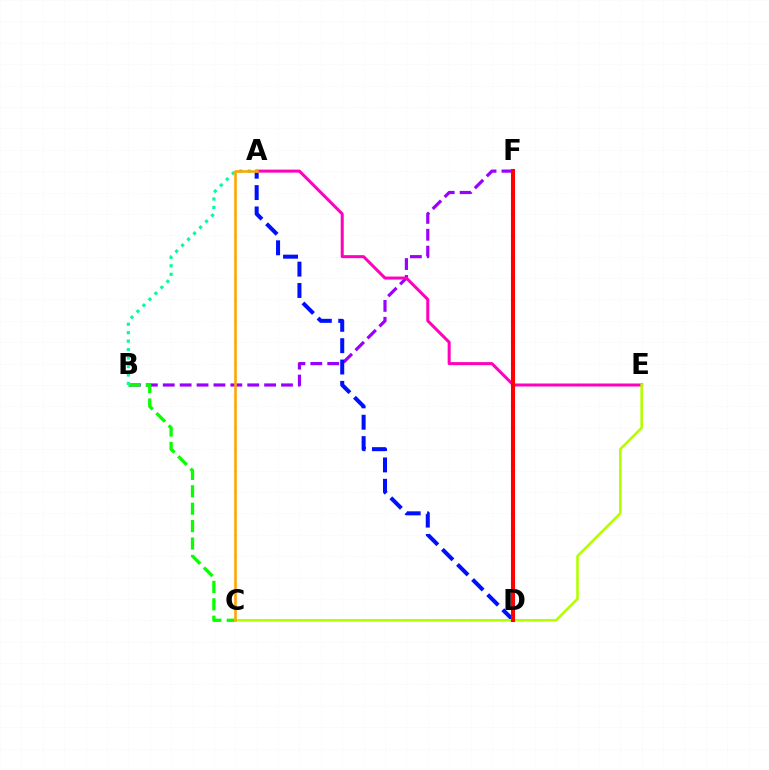{('B', 'F'): [{'color': '#9b00ff', 'line_style': 'dashed', 'thickness': 2.3}], ('B', 'C'): [{'color': '#08ff00', 'line_style': 'dashed', 'thickness': 2.37}], ('A', 'D'): [{'color': '#0010ff', 'line_style': 'dashed', 'thickness': 2.9}], ('A', 'E'): [{'color': '#ff00bd', 'line_style': 'solid', 'thickness': 2.17}], ('C', 'E'): [{'color': '#b3ff00', 'line_style': 'solid', 'thickness': 1.87}], ('A', 'B'): [{'color': '#00ff9d', 'line_style': 'dotted', 'thickness': 2.3}], ('D', 'F'): [{'color': '#00b5ff', 'line_style': 'dashed', 'thickness': 2.18}, {'color': '#ff0000', 'line_style': 'solid', 'thickness': 2.92}], ('A', 'C'): [{'color': '#ffa500', 'line_style': 'solid', 'thickness': 1.88}]}